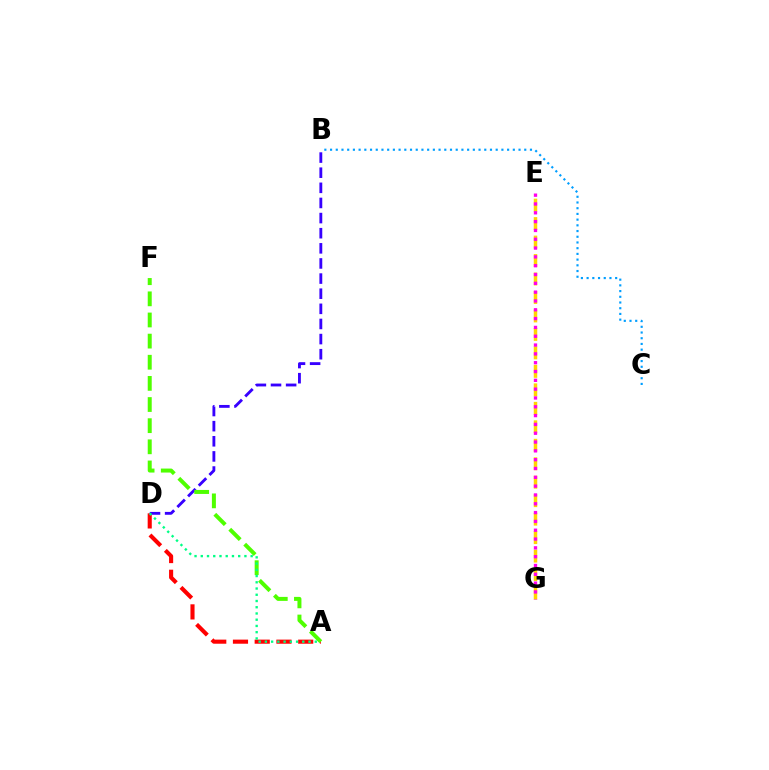{('A', 'D'): [{'color': '#ff0000', 'line_style': 'dashed', 'thickness': 2.95}, {'color': '#00ff86', 'line_style': 'dotted', 'thickness': 1.69}], ('B', 'D'): [{'color': '#3700ff', 'line_style': 'dashed', 'thickness': 2.05}], ('B', 'C'): [{'color': '#009eff', 'line_style': 'dotted', 'thickness': 1.55}], ('E', 'G'): [{'color': '#ffd500', 'line_style': 'dashed', 'thickness': 2.51}, {'color': '#ff00ed', 'line_style': 'dotted', 'thickness': 2.4}], ('A', 'F'): [{'color': '#4fff00', 'line_style': 'dashed', 'thickness': 2.87}]}